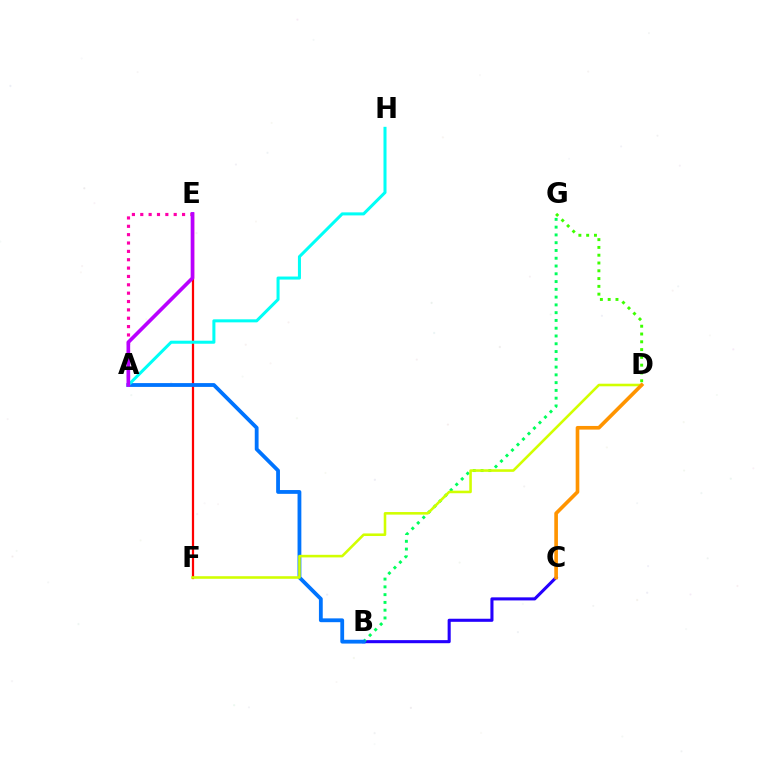{('B', 'C'): [{'color': '#2500ff', 'line_style': 'solid', 'thickness': 2.22}], ('E', 'F'): [{'color': '#ff0000', 'line_style': 'solid', 'thickness': 1.61}], ('B', 'G'): [{'color': '#00ff5c', 'line_style': 'dotted', 'thickness': 2.11}], ('A', 'B'): [{'color': '#0074ff', 'line_style': 'solid', 'thickness': 2.74}], ('A', 'H'): [{'color': '#00fff6', 'line_style': 'solid', 'thickness': 2.19}], ('A', 'E'): [{'color': '#ff00ac', 'line_style': 'dotted', 'thickness': 2.27}, {'color': '#b900ff', 'line_style': 'solid', 'thickness': 2.63}], ('D', 'G'): [{'color': '#3dff00', 'line_style': 'dotted', 'thickness': 2.12}], ('D', 'F'): [{'color': '#d1ff00', 'line_style': 'solid', 'thickness': 1.86}], ('C', 'D'): [{'color': '#ff9400', 'line_style': 'solid', 'thickness': 2.62}]}